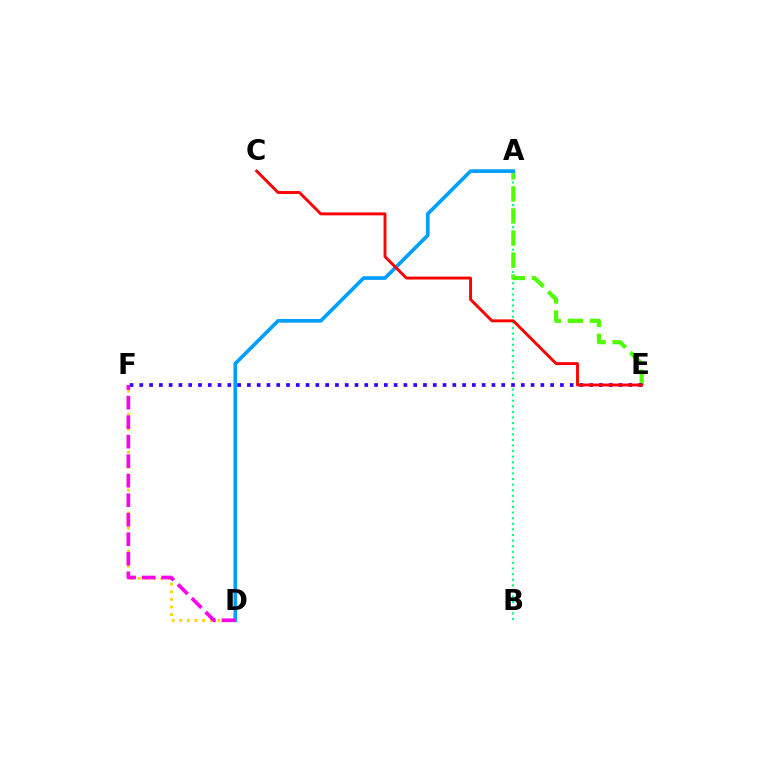{('A', 'B'): [{'color': '#00ff86', 'line_style': 'dotted', 'thickness': 1.52}], ('D', 'F'): [{'color': '#ffd500', 'line_style': 'dotted', 'thickness': 2.07}, {'color': '#ff00ed', 'line_style': 'dashed', 'thickness': 2.65}], ('A', 'E'): [{'color': '#4fff00', 'line_style': 'dashed', 'thickness': 3.0}], ('A', 'D'): [{'color': '#009eff', 'line_style': 'solid', 'thickness': 2.63}], ('E', 'F'): [{'color': '#3700ff', 'line_style': 'dotted', 'thickness': 2.66}], ('C', 'E'): [{'color': '#ff0000', 'line_style': 'solid', 'thickness': 2.09}]}